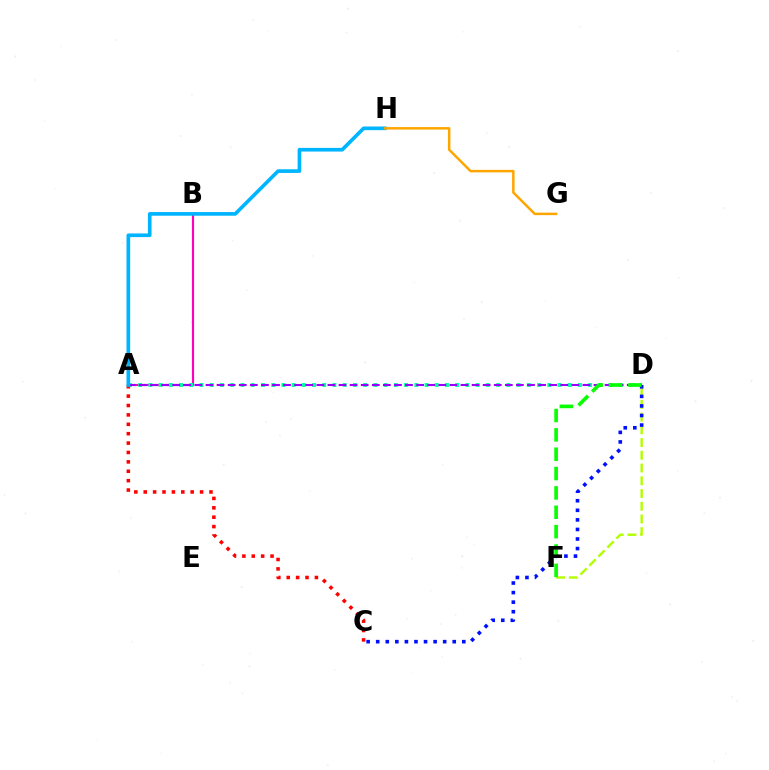{('A', 'B'): [{'color': '#ff00bd', 'line_style': 'solid', 'thickness': 1.54}], ('A', 'D'): [{'color': '#00ff9d', 'line_style': 'dotted', 'thickness': 2.78}, {'color': '#9b00ff', 'line_style': 'dashed', 'thickness': 1.51}], ('D', 'F'): [{'color': '#b3ff00', 'line_style': 'dashed', 'thickness': 1.73}, {'color': '#08ff00', 'line_style': 'dashed', 'thickness': 2.63}], ('A', 'C'): [{'color': '#ff0000', 'line_style': 'dotted', 'thickness': 2.55}], ('A', 'H'): [{'color': '#00b5ff', 'line_style': 'solid', 'thickness': 2.64}], ('C', 'D'): [{'color': '#0010ff', 'line_style': 'dotted', 'thickness': 2.6}], ('G', 'H'): [{'color': '#ffa500', 'line_style': 'solid', 'thickness': 1.79}]}